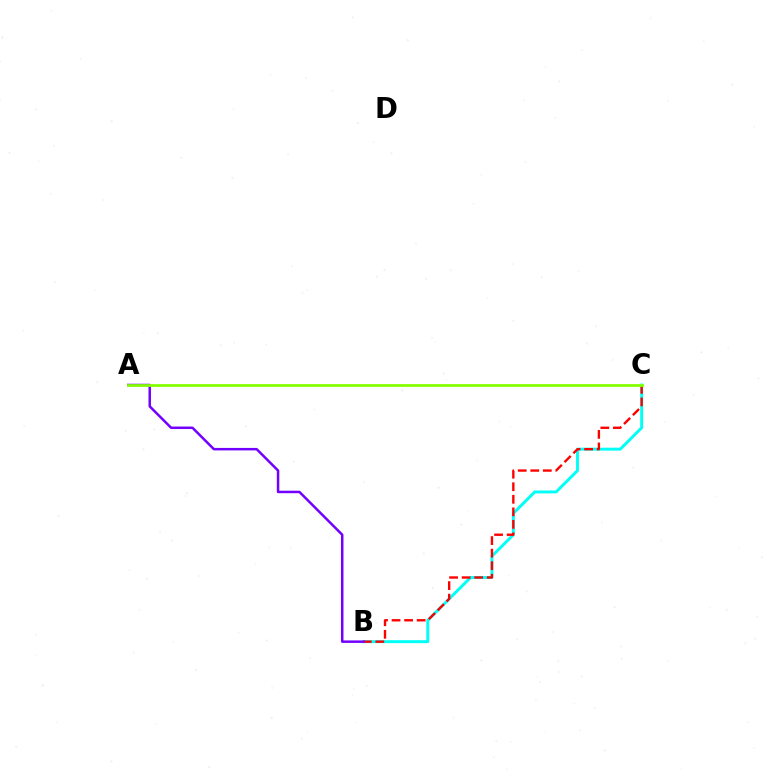{('B', 'C'): [{'color': '#00fff6', 'line_style': 'solid', 'thickness': 2.12}, {'color': '#ff0000', 'line_style': 'dashed', 'thickness': 1.7}], ('A', 'B'): [{'color': '#7200ff', 'line_style': 'solid', 'thickness': 1.79}], ('A', 'C'): [{'color': '#84ff00', 'line_style': 'solid', 'thickness': 1.99}]}